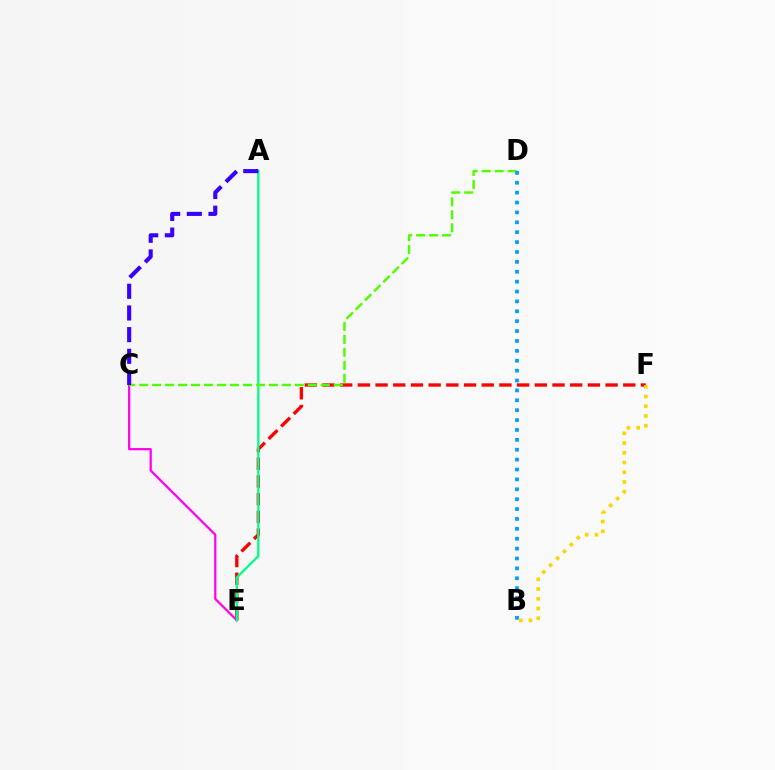{('E', 'F'): [{'color': '#ff0000', 'line_style': 'dashed', 'thickness': 2.4}], ('B', 'F'): [{'color': '#ffd500', 'line_style': 'dotted', 'thickness': 2.64}], ('C', 'E'): [{'color': '#ff00ed', 'line_style': 'solid', 'thickness': 1.61}], ('A', 'E'): [{'color': '#00ff86', 'line_style': 'solid', 'thickness': 1.66}], ('C', 'D'): [{'color': '#4fff00', 'line_style': 'dashed', 'thickness': 1.76}], ('B', 'D'): [{'color': '#009eff', 'line_style': 'dotted', 'thickness': 2.69}], ('A', 'C'): [{'color': '#3700ff', 'line_style': 'dashed', 'thickness': 2.94}]}